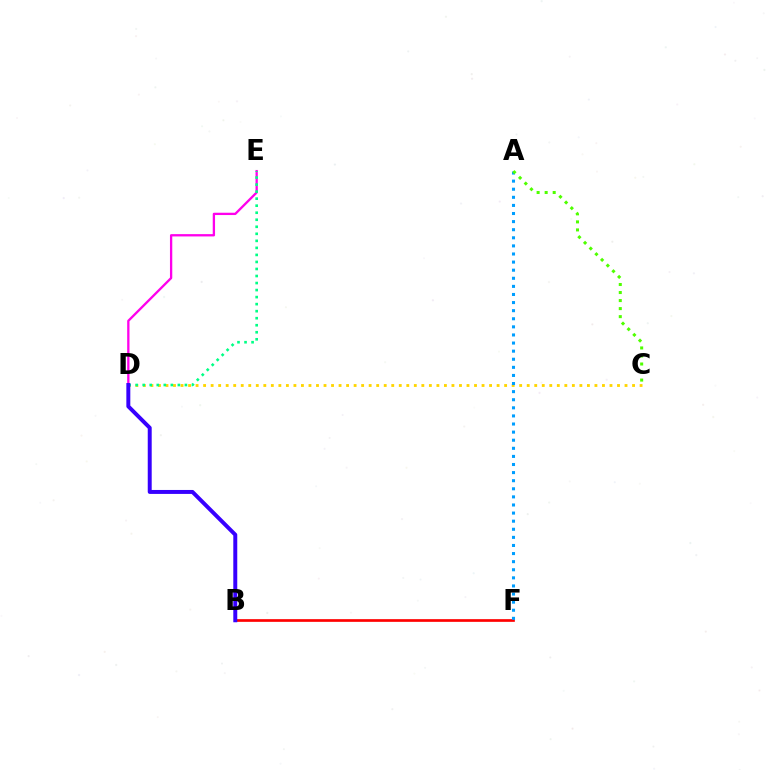{('B', 'F'): [{'color': '#ff0000', 'line_style': 'solid', 'thickness': 1.94}], ('C', 'D'): [{'color': '#ffd500', 'line_style': 'dotted', 'thickness': 2.04}], ('D', 'E'): [{'color': '#ff00ed', 'line_style': 'solid', 'thickness': 1.66}, {'color': '#00ff86', 'line_style': 'dotted', 'thickness': 1.91}], ('A', 'F'): [{'color': '#009eff', 'line_style': 'dotted', 'thickness': 2.2}], ('B', 'D'): [{'color': '#3700ff', 'line_style': 'solid', 'thickness': 2.85}], ('A', 'C'): [{'color': '#4fff00', 'line_style': 'dotted', 'thickness': 2.18}]}